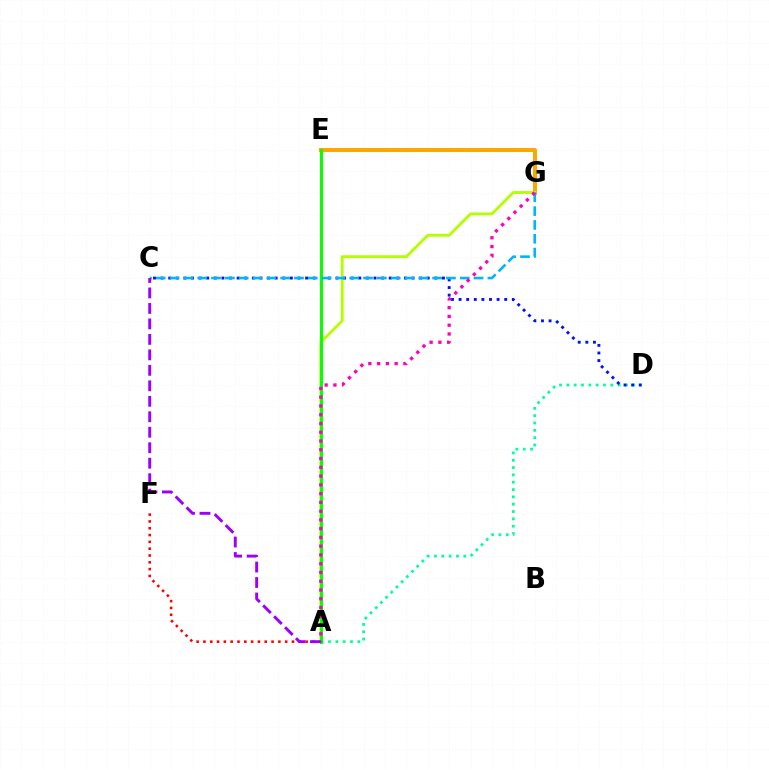{('E', 'G'): [{'color': '#ffa500', 'line_style': 'solid', 'thickness': 2.86}], ('A', 'F'): [{'color': '#ff0000', 'line_style': 'dotted', 'thickness': 1.85}], ('A', 'G'): [{'color': '#b3ff00', 'line_style': 'solid', 'thickness': 2.04}, {'color': '#ff00bd', 'line_style': 'dotted', 'thickness': 2.38}], ('A', 'D'): [{'color': '#00ff9d', 'line_style': 'dotted', 'thickness': 1.99}], ('C', 'D'): [{'color': '#0010ff', 'line_style': 'dotted', 'thickness': 2.07}], ('A', 'E'): [{'color': '#08ff00', 'line_style': 'solid', 'thickness': 2.22}], ('C', 'G'): [{'color': '#00b5ff', 'line_style': 'dashed', 'thickness': 1.88}], ('A', 'C'): [{'color': '#9b00ff', 'line_style': 'dashed', 'thickness': 2.1}]}